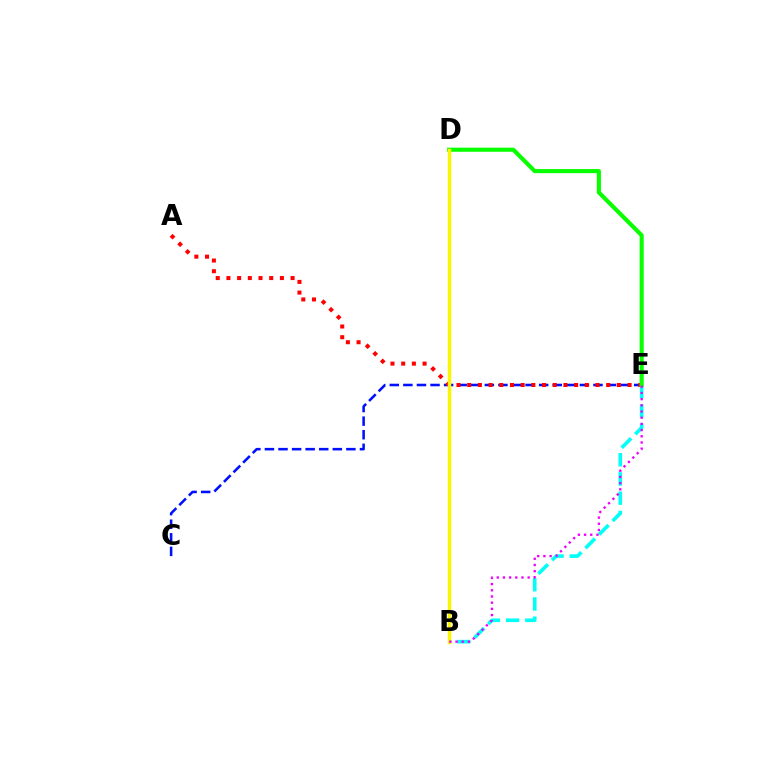{('C', 'E'): [{'color': '#0010ff', 'line_style': 'dashed', 'thickness': 1.84}], ('A', 'E'): [{'color': '#ff0000', 'line_style': 'dotted', 'thickness': 2.91}], ('B', 'E'): [{'color': '#00fff6', 'line_style': 'dashed', 'thickness': 2.61}, {'color': '#ee00ff', 'line_style': 'dotted', 'thickness': 1.68}], ('D', 'E'): [{'color': '#08ff00', 'line_style': 'solid', 'thickness': 2.96}], ('B', 'D'): [{'color': '#fcf500', 'line_style': 'solid', 'thickness': 2.49}]}